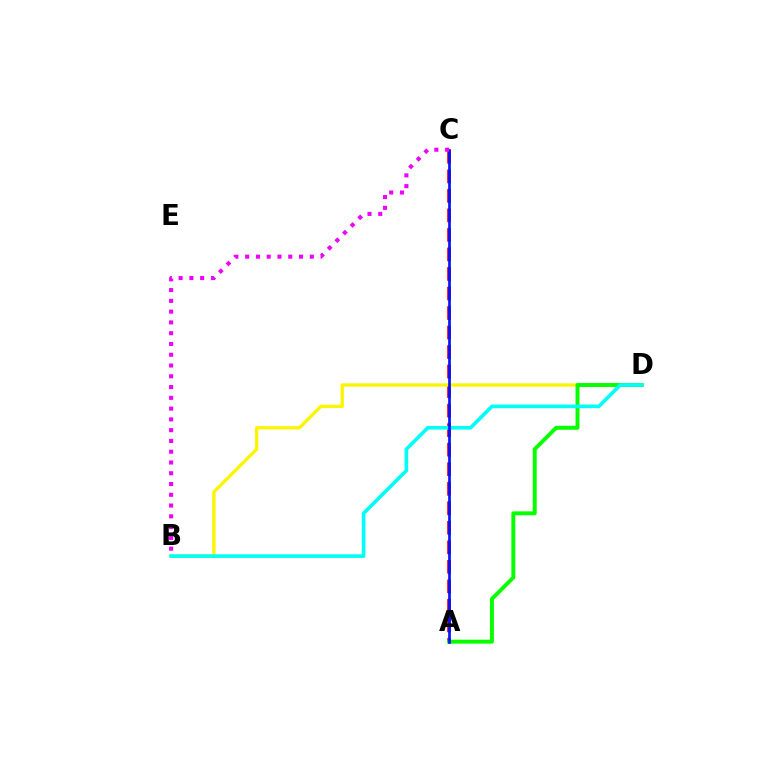{('A', 'C'): [{'color': '#ff0000', 'line_style': 'dashed', 'thickness': 2.65}, {'color': '#0010ff', 'line_style': 'solid', 'thickness': 1.93}], ('B', 'D'): [{'color': '#fcf500', 'line_style': 'solid', 'thickness': 2.37}, {'color': '#00fff6', 'line_style': 'solid', 'thickness': 2.62}], ('A', 'D'): [{'color': '#08ff00', 'line_style': 'solid', 'thickness': 2.83}], ('B', 'C'): [{'color': '#ee00ff', 'line_style': 'dotted', 'thickness': 2.93}]}